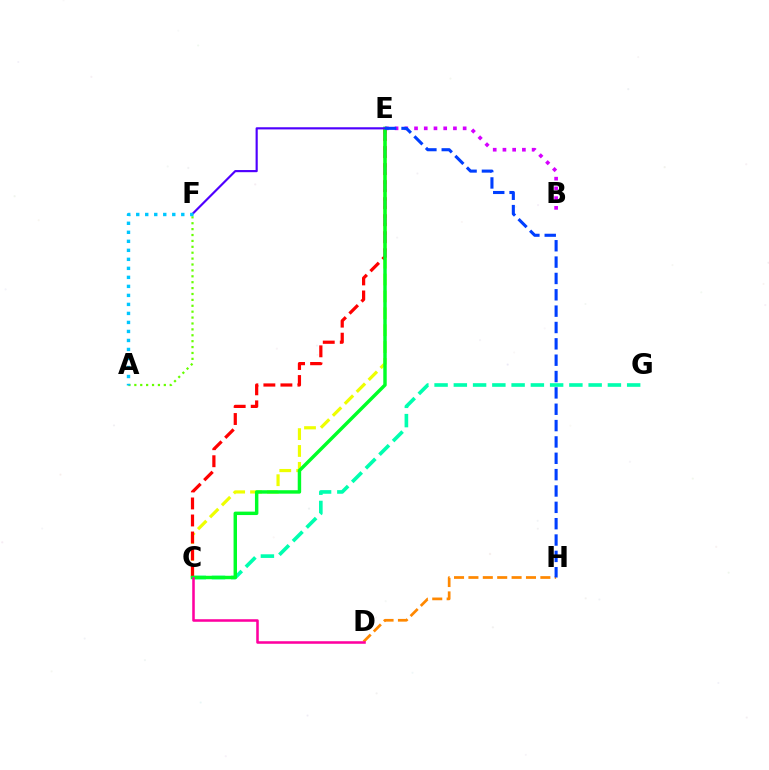{('B', 'E'): [{'color': '#d600ff', 'line_style': 'dotted', 'thickness': 2.64}], ('D', 'H'): [{'color': '#ff8800', 'line_style': 'dashed', 'thickness': 1.95}], ('C', 'G'): [{'color': '#00ffaf', 'line_style': 'dashed', 'thickness': 2.62}], ('C', 'E'): [{'color': '#eeff00', 'line_style': 'dashed', 'thickness': 2.29}, {'color': '#ff0000', 'line_style': 'dashed', 'thickness': 2.31}, {'color': '#00ff27', 'line_style': 'solid', 'thickness': 2.48}], ('A', 'F'): [{'color': '#66ff00', 'line_style': 'dotted', 'thickness': 1.6}, {'color': '#00c7ff', 'line_style': 'dotted', 'thickness': 2.45}], ('E', 'F'): [{'color': '#4f00ff', 'line_style': 'solid', 'thickness': 1.56}], ('C', 'D'): [{'color': '#ff00a0', 'line_style': 'solid', 'thickness': 1.84}], ('E', 'H'): [{'color': '#003fff', 'line_style': 'dashed', 'thickness': 2.22}]}